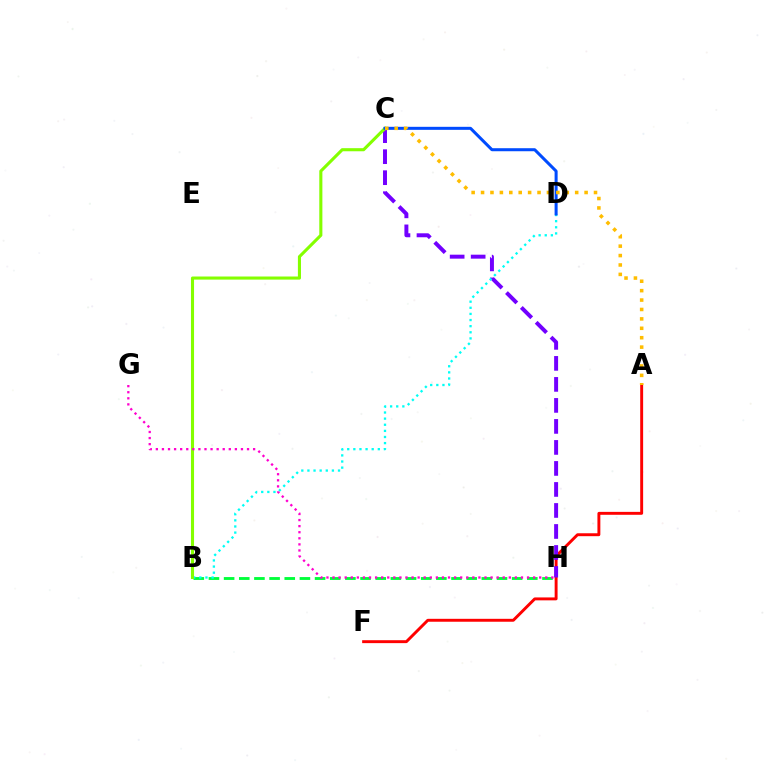{('A', 'F'): [{'color': '#ff0000', 'line_style': 'solid', 'thickness': 2.1}], ('C', 'H'): [{'color': '#7200ff', 'line_style': 'dashed', 'thickness': 2.85}], ('B', 'H'): [{'color': '#00ff39', 'line_style': 'dashed', 'thickness': 2.06}], ('B', 'D'): [{'color': '#00fff6', 'line_style': 'dotted', 'thickness': 1.66}], ('B', 'C'): [{'color': '#84ff00', 'line_style': 'solid', 'thickness': 2.22}], ('G', 'H'): [{'color': '#ff00cf', 'line_style': 'dotted', 'thickness': 1.65}], ('C', 'D'): [{'color': '#004bff', 'line_style': 'solid', 'thickness': 2.18}], ('A', 'C'): [{'color': '#ffbd00', 'line_style': 'dotted', 'thickness': 2.56}]}